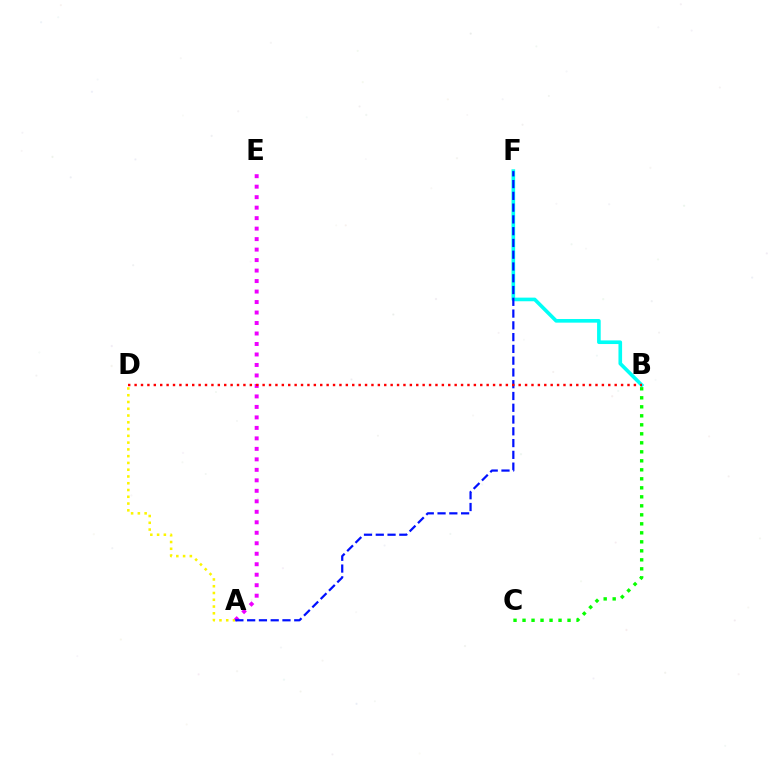{('A', 'D'): [{'color': '#fcf500', 'line_style': 'dotted', 'thickness': 1.84}], ('A', 'E'): [{'color': '#ee00ff', 'line_style': 'dotted', 'thickness': 2.85}], ('B', 'F'): [{'color': '#00fff6', 'line_style': 'solid', 'thickness': 2.61}], ('A', 'F'): [{'color': '#0010ff', 'line_style': 'dashed', 'thickness': 1.6}], ('B', 'D'): [{'color': '#ff0000', 'line_style': 'dotted', 'thickness': 1.74}], ('B', 'C'): [{'color': '#08ff00', 'line_style': 'dotted', 'thickness': 2.45}]}